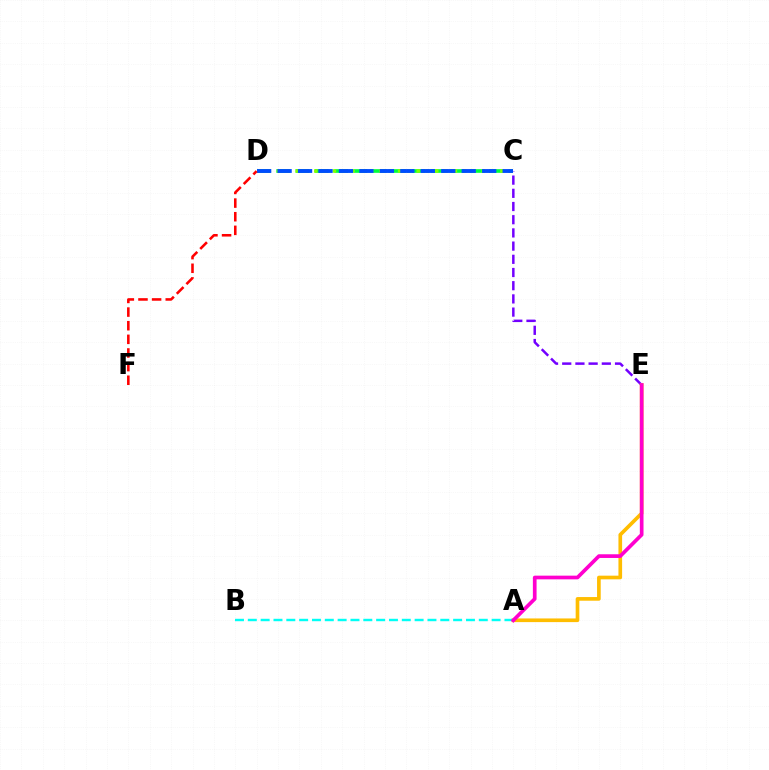{('C', 'D'): [{'color': '#00ff39', 'line_style': 'dashed', 'thickness': 2.63}, {'color': '#84ff00', 'line_style': 'dotted', 'thickness': 2.53}, {'color': '#004bff', 'line_style': 'dashed', 'thickness': 2.78}], ('C', 'E'): [{'color': '#7200ff', 'line_style': 'dashed', 'thickness': 1.79}], ('D', 'F'): [{'color': '#ff0000', 'line_style': 'dashed', 'thickness': 1.85}], ('A', 'E'): [{'color': '#ffbd00', 'line_style': 'solid', 'thickness': 2.64}, {'color': '#ff00cf', 'line_style': 'solid', 'thickness': 2.66}], ('A', 'B'): [{'color': '#00fff6', 'line_style': 'dashed', 'thickness': 1.74}]}